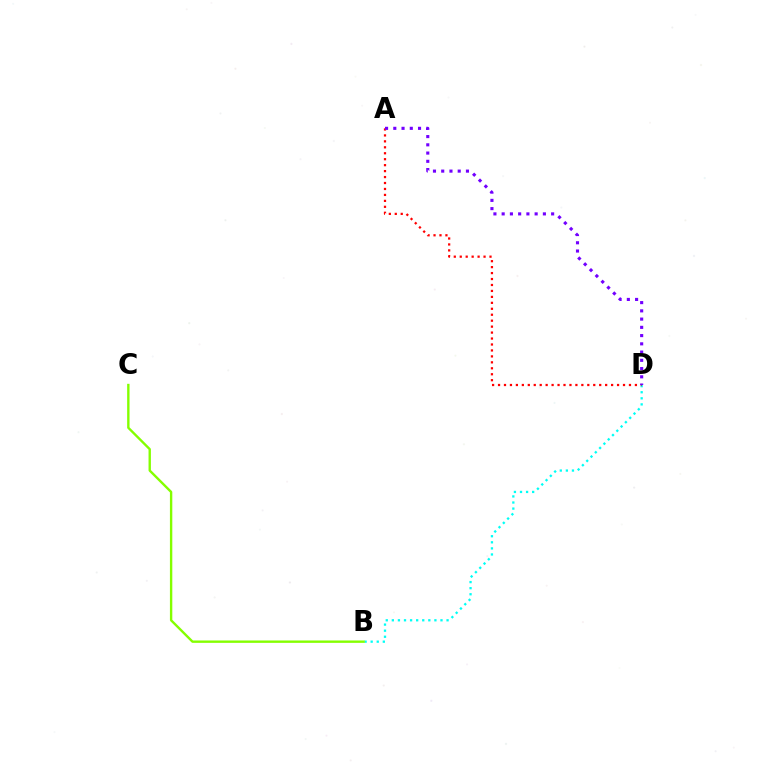{('B', 'D'): [{'color': '#00fff6', 'line_style': 'dotted', 'thickness': 1.65}], ('A', 'D'): [{'color': '#ff0000', 'line_style': 'dotted', 'thickness': 1.62}, {'color': '#7200ff', 'line_style': 'dotted', 'thickness': 2.24}], ('B', 'C'): [{'color': '#84ff00', 'line_style': 'solid', 'thickness': 1.71}]}